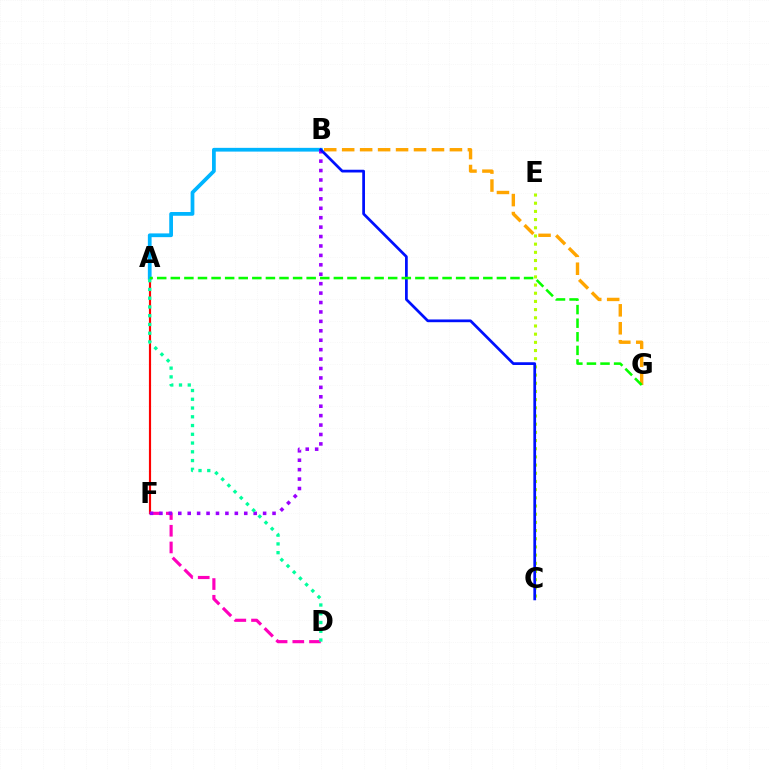{('A', 'F'): [{'color': '#ff0000', 'line_style': 'solid', 'thickness': 1.56}], ('D', 'F'): [{'color': '#ff00bd', 'line_style': 'dashed', 'thickness': 2.27}], ('A', 'B'): [{'color': '#00b5ff', 'line_style': 'solid', 'thickness': 2.7}], ('B', 'F'): [{'color': '#9b00ff', 'line_style': 'dotted', 'thickness': 2.56}], ('C', 'E'): [{'color': '#b3ff00', 'line_style': 'dotted', 'thickness': 2.22}], ('A', 'D'): [{'color': '#00ff9d', 'line_style': 'dotted', 'thickness': 2.38}], ('B', 'G'): [{'color': '#ffa500', 'line_style': 'dashed', 'thickness': 2.44}], ('B', 'C'): [{'color': '#0010ff', 'line_style': 'solid', 'thickness': 1.97}], ('A', 'G'): [{'color': '#08ff00', 'line_style': 'dashed', 'thickness': 1.85}]}